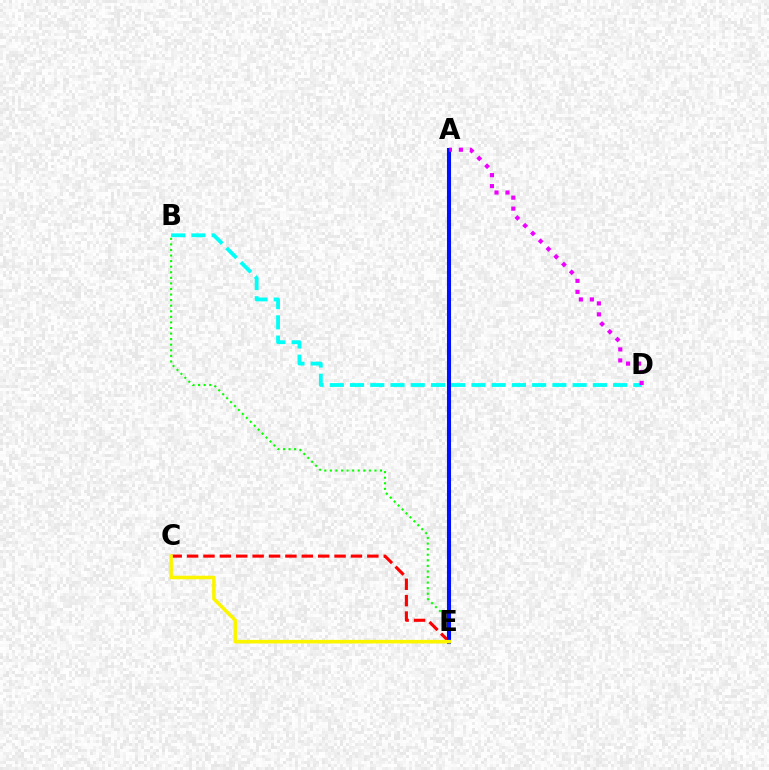{('C', 'E'): [{'color': '#ff0000', 'line_style': 'dashed', 'thickness': 2.23}, {'color': '#fcf500', 'line_style': 'solid', 'thickness': 2.56}], ('B', 'D'): [{'color': '#00fff6', 'line_style': 'dashed', 'thickness': 2.75}], ('B', 'E'): [{'color': '#08ff00', 'line_style': 'dotted', 'thickness': 1.51}], ('A', 'E'): [{'color': '#0010ff', 'line_style': 'solid', 'thickness': 2.93}], ('A', 'D'): [{'color': '#ee00ff', 'line_style': 'dotted', 'thickness': 2.98}]}